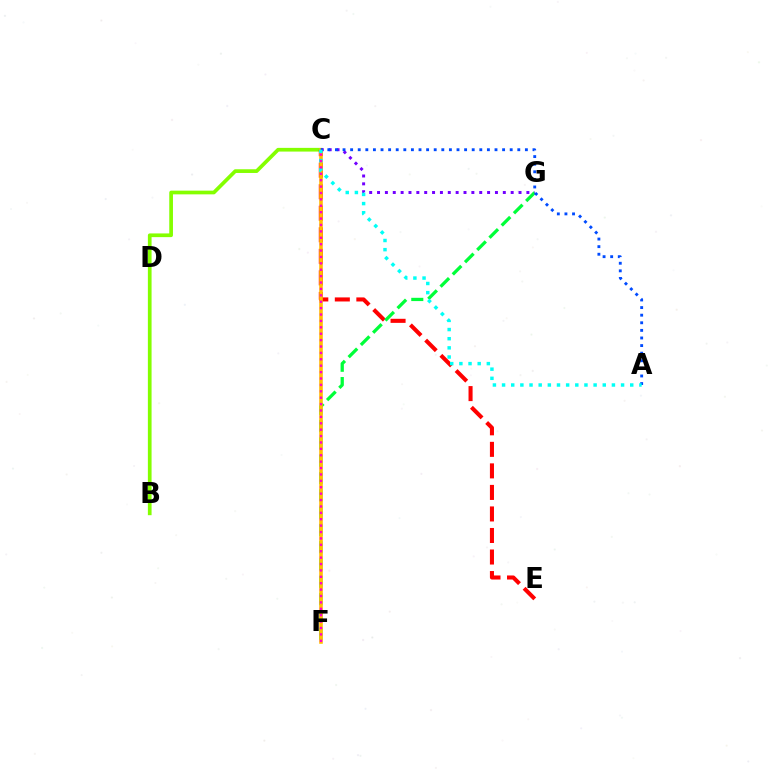{('B', 'C'): [{'color': '#84ff00', 'line_style': 'solid', 'thickness': 2.67}], ('C', 'E'): [{'color': '#ff0000', 'line_style': 'dashed', 'thickness': 2.93}], ('F', 'G'): [{'color': '#00ff39', 'line_style': 'dashed', 'thickness': 2.35}], ('C', 'F'): [{'color': '#ffbd00', 'line_style': 'solid', 'thickness': 2.58}, {'color': '#ff00cf', 'line_style': 'dotted', 'thickness': 1.74}], ('C', 'G'): [{'color': '#7200ff', 'line_style': 'dotted', 'thickness': 2.14}], ('A', 'C'): [{'color': '#004bff', 'line_style': 'dotted', 'thickness': 2.06}, {'color': '#00fff6', 'line_style': 'dotted', 'thickness': 2.49}]}